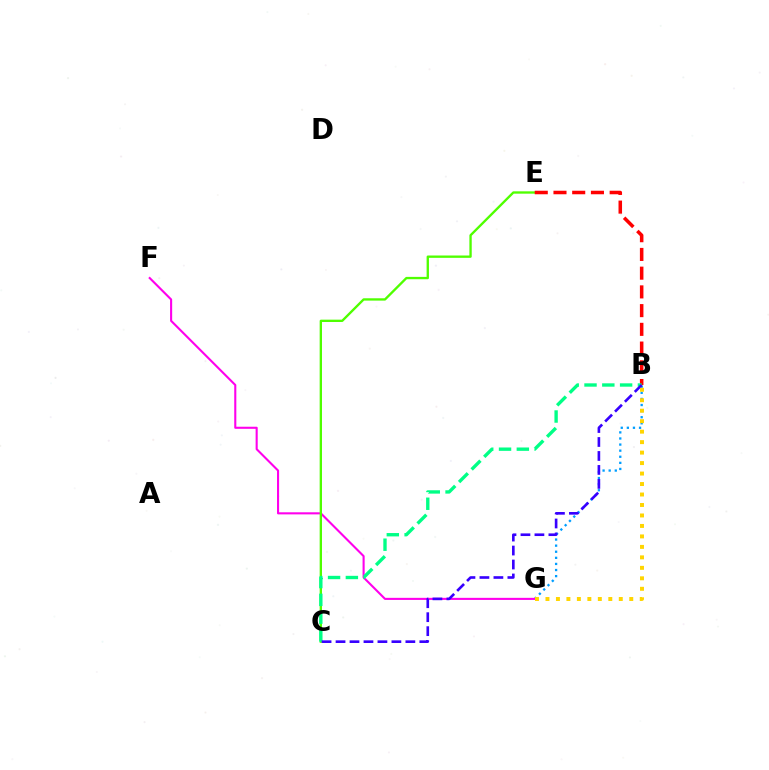{('B', 'G'): [{'color': '#009eff', 'line_style': 'dotted', 'thickness': 1.66}, {'color': '#ffd500', 'line_style': 'dotted', 'thickness': 2.85}], ('F', 'G'): [{'color': '#ff00ed', 'line_style': 'solid', 'thickness': 1.51}], ('C', 'E'): [{'color': '#4fff00', 'line_style': 'solid', 'thickness': 1.69}], ('B', 'E'): [{'color': '#ff0000', 'line_style': 'dashed', 'thickness': 2.54}], ('B', 'C'): [{'color': '#00ff86', 'line_style': 'dashed', 'thickness': 2.42}, {'color': '#3700ff', 'line_style': 'dashed', 'thickness': 1.9}]}